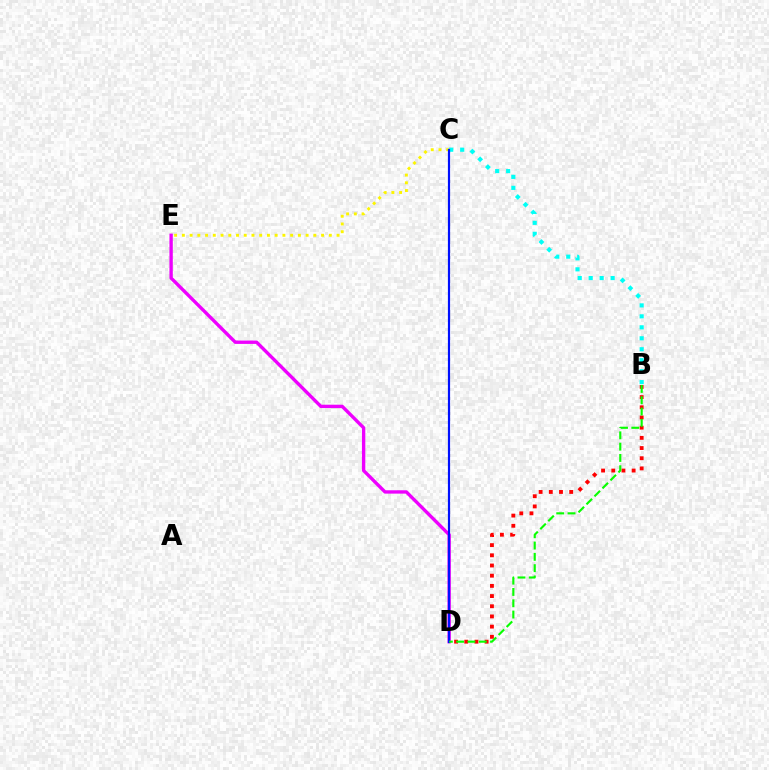{('B', 'D'): [{'color': '#ff0000', 'line_style': 'dotted', 'thickness': 2.77}, {'color': '#08ff00', 'line_style': 'dashed', 'thickness': 1.53}], ('C', 'E'): [{'color': '#fcf500', 'line_style': 'dotted', 'thickness': 2.1}], ('D', 'E'): [{'color': '#ee00ff', 'line_style': 'solid', 'thickness': 2.42}], ('B', 'C'): [{'color': '#00fff6', 'line_style': 'dotted', 'thickness': 2.98}], ('C', 'D'): [{'color': '#0010ff', 'line_style': 'solid', 'thickness': 1.58}]}